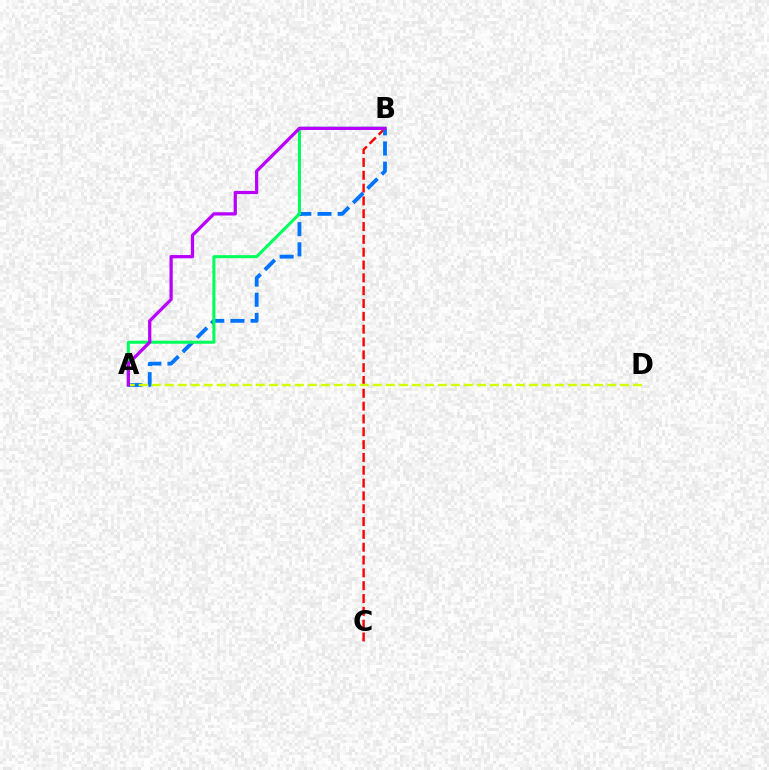{('B', 'C'): [{'color': '#ff0000', 'line_style': 'dashed', 'thickness': 1.74}], ('A', 'B'): [{'color': '#0074ff', 'line_style': 'dashed', 'thickness': 2.74}, {'color': '#00ff5c', 'line_style': 'solid', 'thickness': 2.19}, {'color': '#b900ff', 'line_style': 'solid', 'thickness': 2.34}], ('A', 'D'): [{'color': '#d1ff00', 'line_style': 'dashed', 'thickness': 1.77}]}